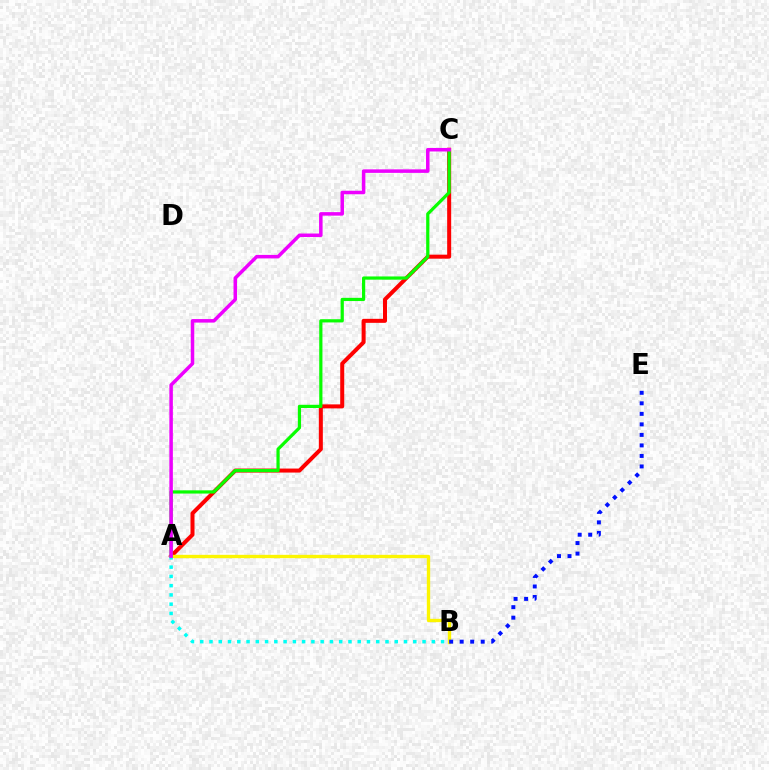{('A', 'C'): [{'color': '#ff0000', 'line_style': 'solid', 'thickness': 2.89}, {'color': '#08ff00', 'line_style': 'solid', 'thickness': 2.31}, {'color': '#ee00ff', 'line_style': 'solid', 'thickness': 2.53}], ('A', 'B'): [{'color': '#fcf500', 'line_style': 'solid', 'thickness': 2.41}, {'color': '#00fff6', 'line_style': 'dotted', 'thickness': 2.52}], ('B', 'E'): [{'color': '#0010ff', 'line_style': 'dotted', 'thickness': 2.86}]}